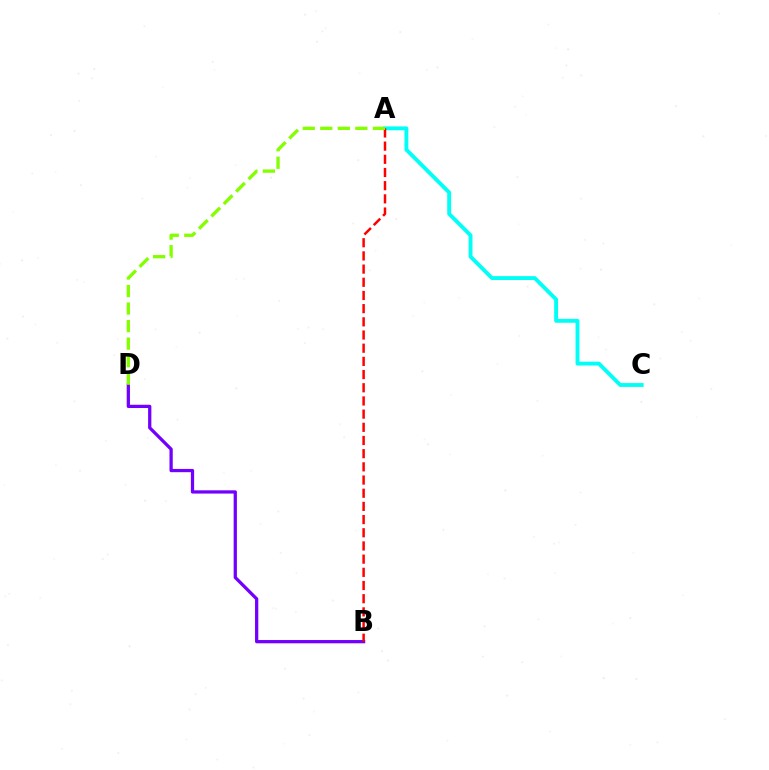{('A', 'C'): [{'color': '#00fff6', 'line_style': 'solid', 'thickness': 2.79}], ('B', 'D'): [{'color': '#7200ff', 'line_style': 'solid', 'thickness': 2.35}], ('A', 'B'): [{'color': '#ff0000', 'line_style': 'dashed', 'thickness': 1.79}], ('A', 'D'): [{'color': '#84ff00', 'line_style': 'dashed', 'thickness': 2.38}]}